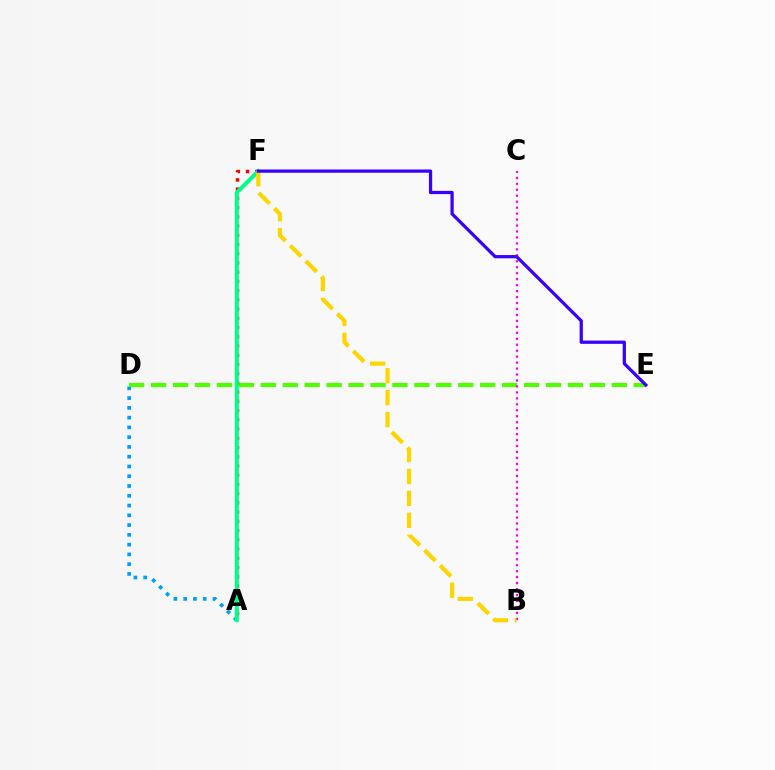{('A', 'D'): [{'color': '#009eff', 'line_style': 'dotted', 'thickness': 2.65}], ('D', 'E'): [{'color': '#4fff00', 'line_style': 'dashed', 'thickness': 2.98}], ('A', 'F'): [{'color': '#ff0000', 'line_style': 'dotted', 'thickness': 2.51}, {'color': '#00ff86', 'line_style': 'solid', 'thickness': 2.87}], ('B', 'C'): [{'color': '#ff00ed', 'line_style': 'dotted', 'thickness': 1.62}], ('B', 'F'): [{'color': '#ffd500', 'line_style': 'dashed', 'thickness': 2.98}], ('E', 'F'): [{'color': '#3700ff', 'line_style': 'solid', 'thickness': 2.33}]}